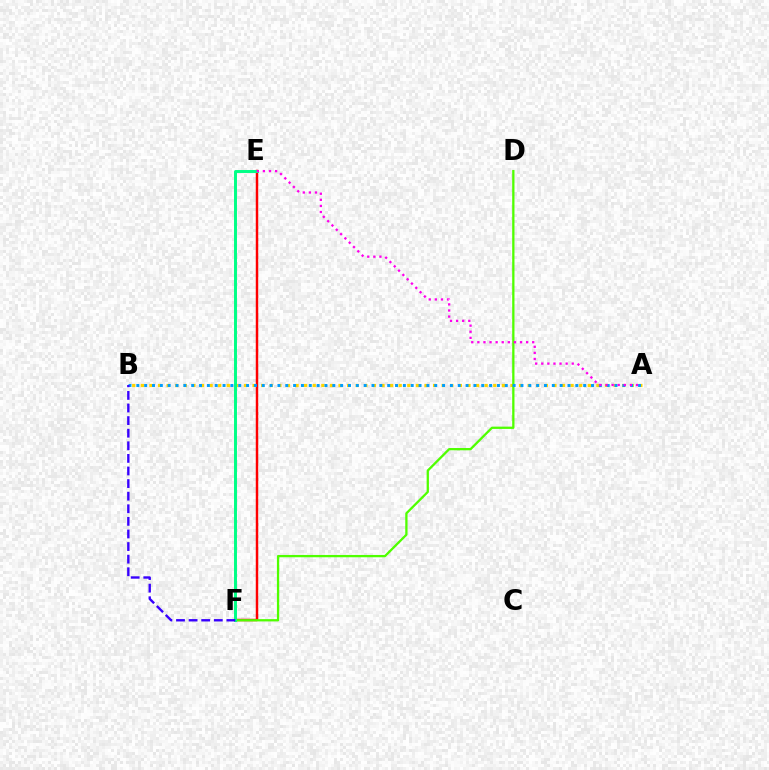{('E', 'F'): [{'color': '#ff0000', 'line_style': 'solid', 'thickness': 1.77}, {'color': '#00ff86', 'line_style': 'solid', 'thickness': 2.13}], ('A', 'B'): [{'color': '#ffd500', 'line_style': 'dotted', 'thickness': 2.34}, {'color': '#009eff', 'line_style': 'dotted', 'thickness': 2.13}], ('D', 'F'): [{'color': '#4fff00', 'line_style': 'solid', 'thickness': 1.65}], ('A', 'E'): [{'color': '#ff00ed', 'line_style': 'dotted', 'thickness': 1.66}], ('B', 'F'): [{'color': '#3700ff', 'line_style': 'dashed', 'thickness': 1.71}]}